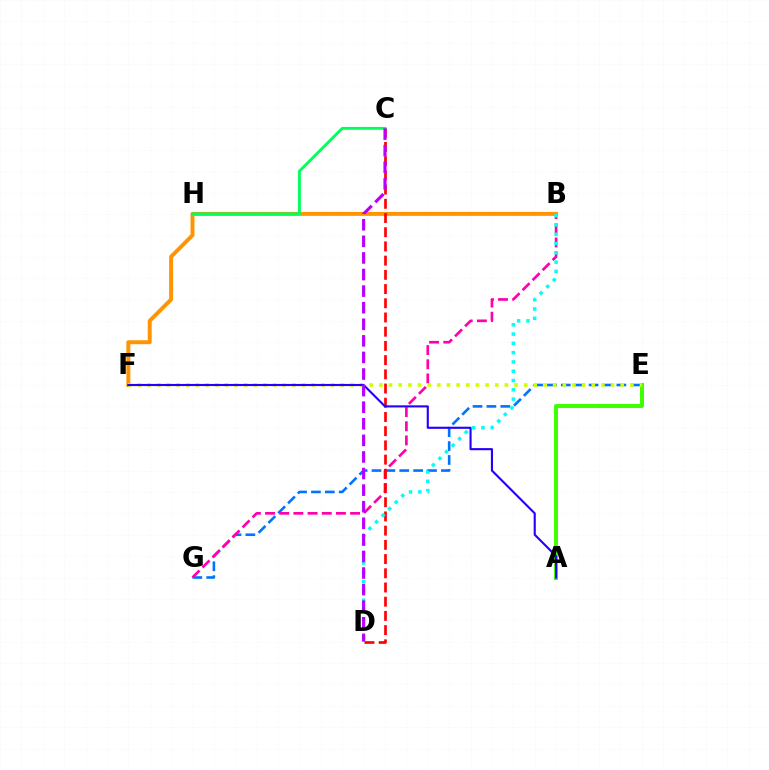{('A', 'E'): [{'color': '#3dff00', 'line_style': 'solid', 'thickness': 2.84}], ('E', 'G'): [{'color': '#0074ff', 'line_style': 'dashed', 'thickness': 1.89}], ('B', 'G'): [{'color': '#ff00ac', 'line_style': 'dashed', 'thickness': 1.92}], ('B', 'F'): [{'color': '#ff9400', 'line_style': 'solid', 'thickness': 2.84}], ('E', 'F'): [{'color': '#d1ff00', 'line_style': 'dotted', 'thickness': 2.62}], ('C', 'D'): [{'color': '#ff0000', 'line_style': 'dashed', 'thickness': 1.93}, {'color': '#b900ff', 'line_style': 'dashed', 'thickness': 2.25}], ('A', 'F'): [{'color': '#2500ff', 'line_style': 'solid', 'thickness': 1.52}], ('C', 'H'): [{'color': '#00ff5c', 'line_style': 'solid', 'thickness': 2.06}], ('B', 'D'): [{'color': '#00fff6', 'line_style': 'dotted', 'thickness': 2.53}]}